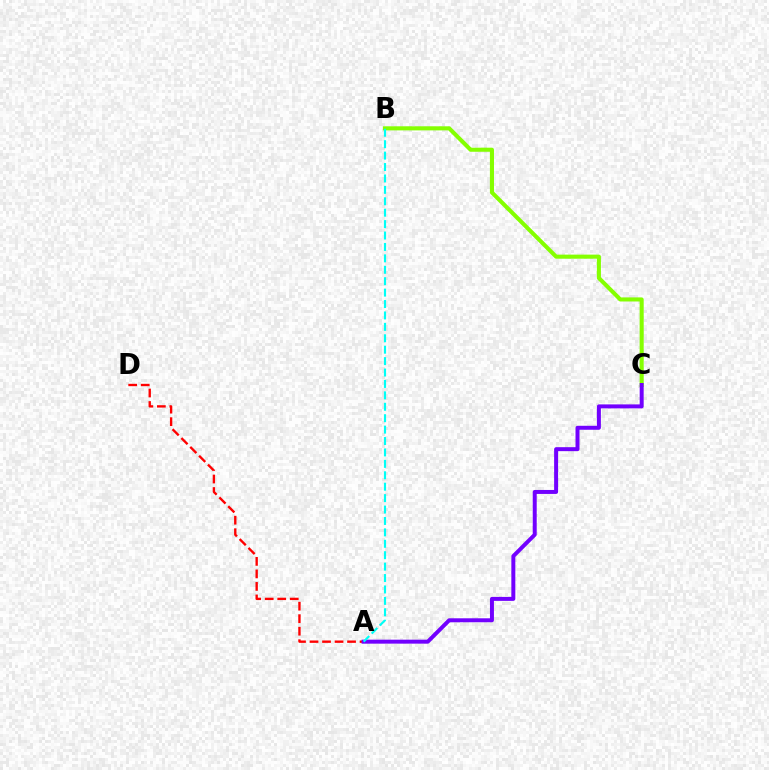{('A', 'D'): [{'color': '#ff0000', 'line_style': 'dashed', 'thickness': 1.7}], ('B', 'C'): [{'color': '#84ff00', 'line_style': 'solid', 'thickness': 2.94}], ('A', 'C'): [{'color': '#7200ff', 'line_style': 'solid', 'thickness': 2.86}], ('A', 'B'): [{'color': '#00fff6', 'line_style': 'dashed', 'thickness': 1.55}]}